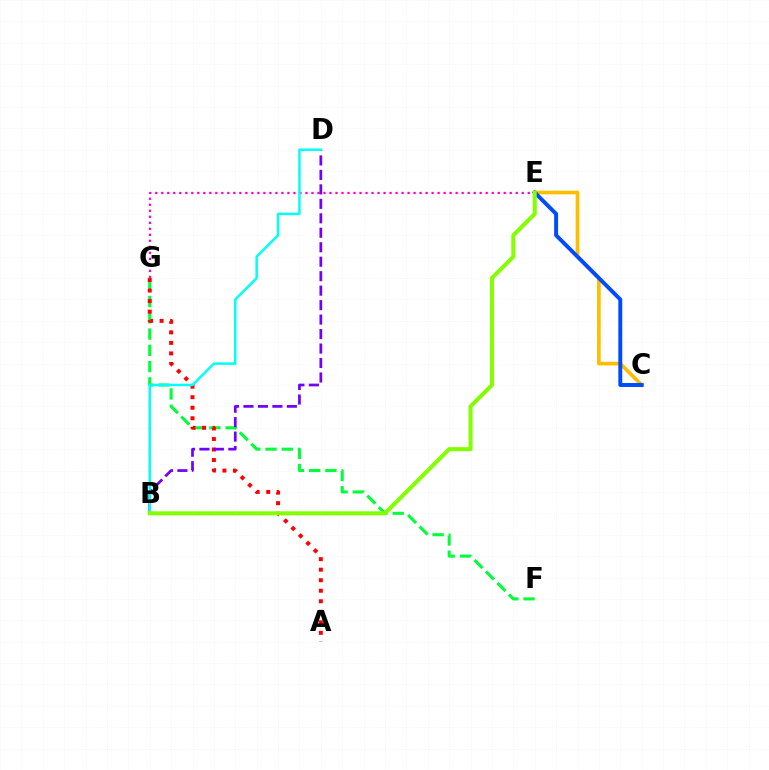{('C', 'E'): [{'color': '#ffbd00', 'line_style': 'solid', 'thickness': 2.64}, {'color': '#004bff', 'line_style': 'solid', 'thickness': 2.83}], ('F', 'G'): [{'color': '#00ff39', 'line_style': 'dashed', 'thickness': 2.21}], ('A', 'G'): [{'color': '#ff0000', 'line_style': 'dotted', 'thickness': 2.86}], ('E', 'G'): [{'color': '#ff00cf', 'line_style': 'dotted', 'thickness': 1.63}], ('B', 'D'): [{'color': '#7200ff', 'line_style': 'dashed', 'thickness': 1.97}, {'color': '#00fff6', 'line_style': 'solid', 'thickness': 1.79}], ('B', 'E'): [{'color': '#84ff00', 'line_style': 'solid', 'thickness': 2.92}]}